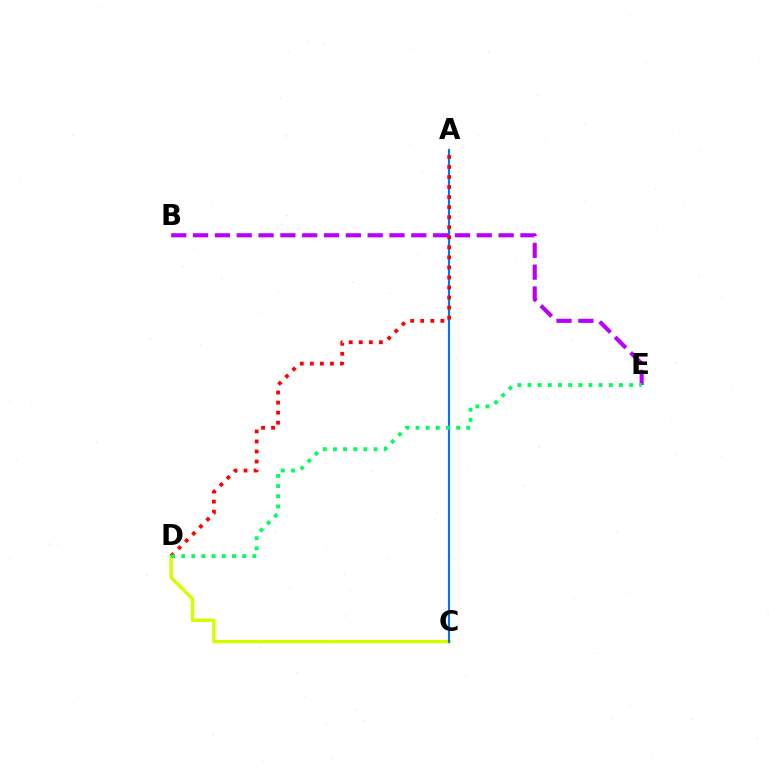{('C', 'D'): [{'color': '#d1ff00', 'line_style': 'solid', 'thickness': 2.46}], ('A', 'C'): [{'color': '#0074ff', 'line_style': 'solid', 'thickness': 1.54}], ('B', 'E'): [{'color': '#b900ff', 'line_style': 'dashed', 'thickness': 2.96}], ('A', 'D'): [{'color': '#ff0000', 'line_style': 'dotted', 'thickness': 2.73}], ('D', 'E'): [{'color': '#00ff5c', 'line_style': 'dotted', 'thickness': 2.76}]}